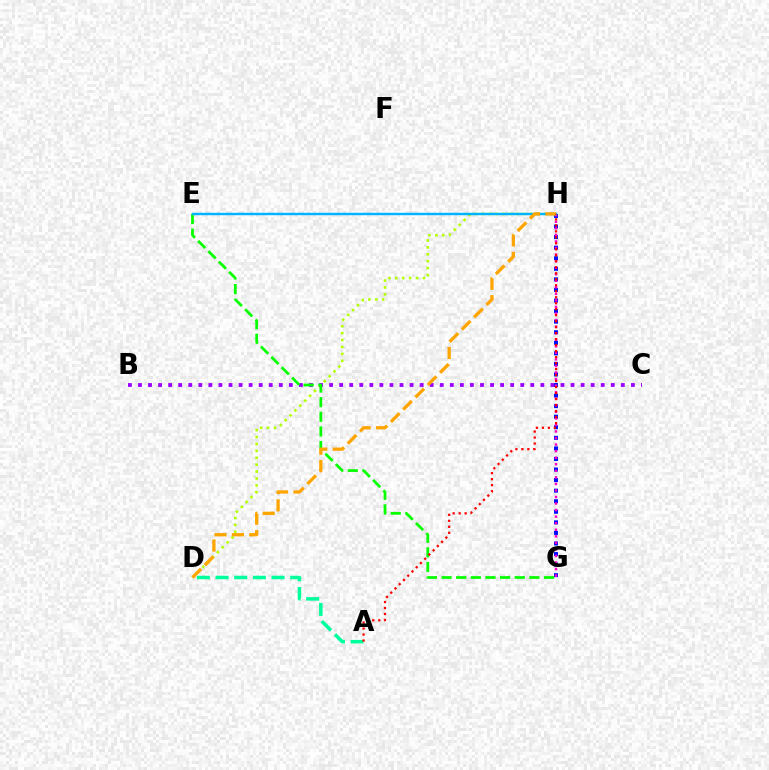{('D', 'H'): [{'color': '#b3ff00', 'line_style': 'dotted', 'thickness': 1.88}, {'color': '#ffa500', 'line_style': 'dashed', 'thickness': 2.36}], ('B', 'C'): [{'color': '#9b00ff', 'line_style': 'dotted', 'thickness': 2.73}], ('G', 'H'): [{'color': '#0010ff', 'line_style': 'dotted', 'thickness': 2.87}, {'color': '#ff00bd', 'line_style': 'dotted', 'thickness': 1.78}], ('A', 'D'): [{'color': '#00ff9d', 'line_style': 'dashed', 'thickness': 2.54}], ('E', 'G'): [{'color': '#08ff00', 'line_style': 'dashed', 'thickness': 1.99}], ('E', 'H'): [{'color': '#00b5ff', 'line_style': 'solid', 'thickness': 1.74}], ('A', 'H'): [{'color': '#ff0000', 'line_style': 'dotted', 'thickness': 1.63}]}